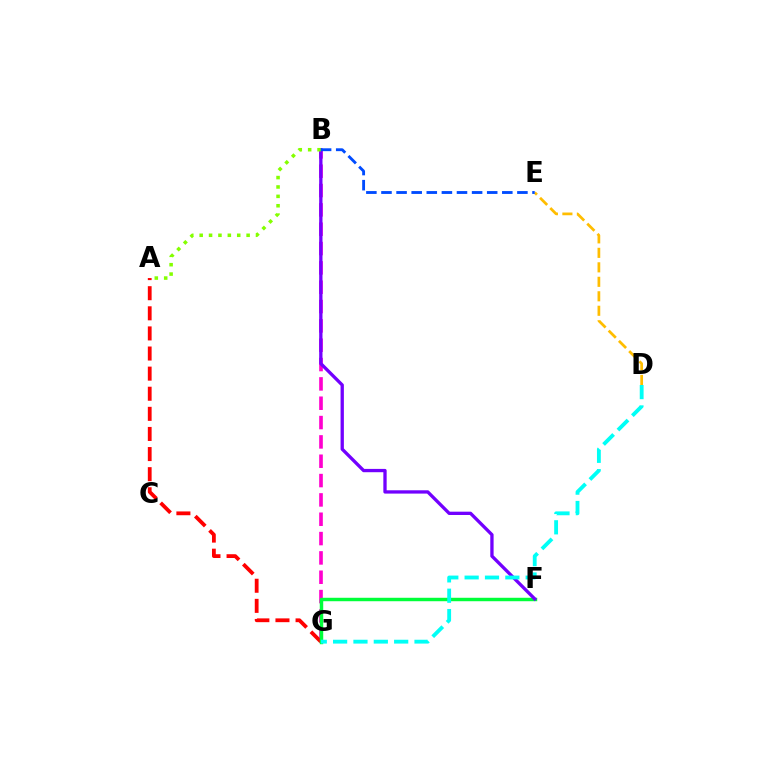{('B', 'G'): [{'color': '#ff00cf', 'line_style': 'dashed', 'thickness': 2.63}], ('A', 'G'): [{'color': '#ff0000', 'line_style': 'dashed', 'thickness': 2.73}], ('F', 'G'): [{'color': '#00ff39', 'line_style': 'solid', 'thickness': 2.48}], ('B', 'F'): [{'color': '#7200ff', 'line_style': 'solid', 'thickness': 2.38}], ('A', 'B'): [{'color': '#84ff00', 'line_style': 'dotted', 'thickness': 2.55}], ('D', 'G'): [{'color': '#00fff6', 'line_style': 'dashed', 'thickness': 2.76}], ('D', 'E'): [{'color': '#ffbd00', 'line_style': 'dashed', 'thickness': 1.97}], ('B', 'E'): [{'color': '#004bff', 'line_style': 'dashed', 'thickness': 2.05}]}